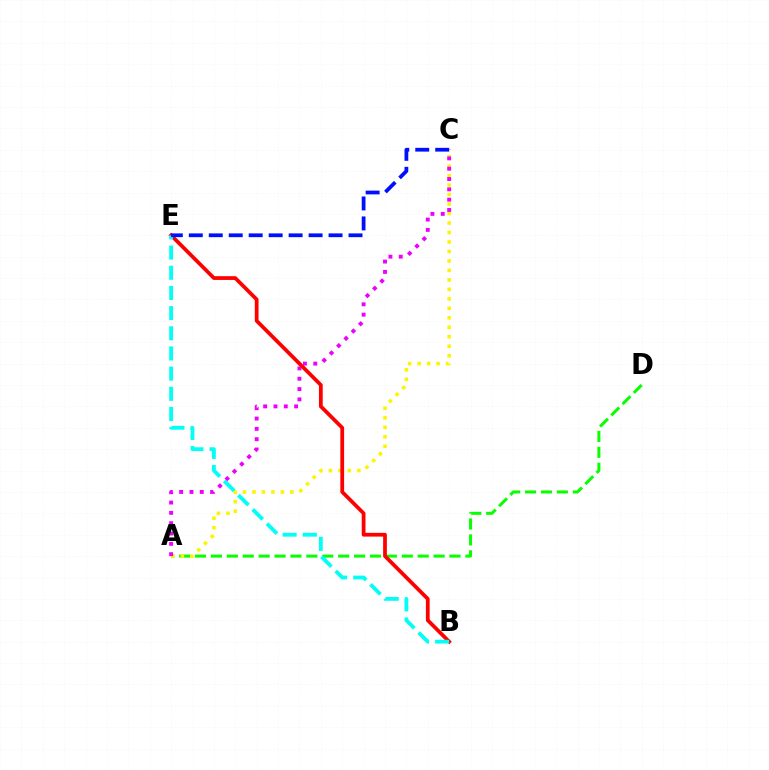{('A', 'D'): [{'color': '#08ff00', 'line_style': 'dashed', 'thickness': 2.16}], ('A', 'C'): [{'color': '#fcf500', 'line_style': 'dotted', 'thickness': 2.58}, {'color': '#ee00ff', 'line_style': 'dotted', 'thickness': 2.8}], ('B', 'E'): [{'color': '#ff0000', 'line_style': 'solid', 'thickness': 2.7}, {'color': '#00fff6', 'line_style': 'dashed', 'thickness': 2.74}], ('C', 'E'): [{'color': '#0010ff', 'line_style': 'dashed', 'thickness': 2.71}]}